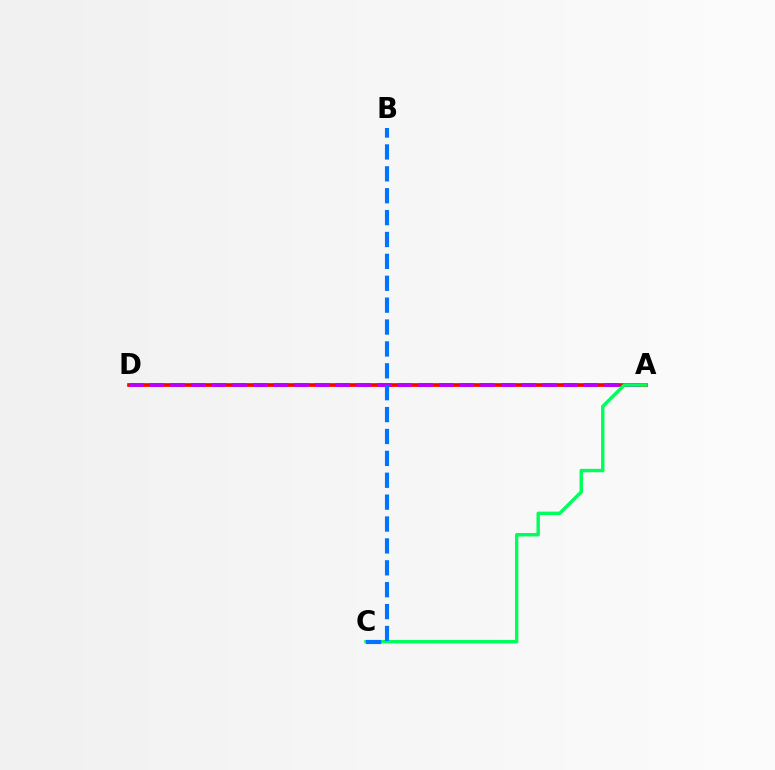{('A', 'D'): [{'color': '#d1ff00', 'line_style': 'solid', 'thickness': 1.96}, {'color': '#ff0000', 'line_style': 'solid', 'thickness': 2.64}, {'color': '#b900ff', 'line_style': 'dashed', 'thickness': 2.81}], ('A', 'C'): [{'color': '#00ff5c', 'line_style': 'solid', 'thickness': 2.47}], ('B', 'C'): [{'color': '#0074ff', 'line_style': 'dashed', 'thickness': 2.97}]}